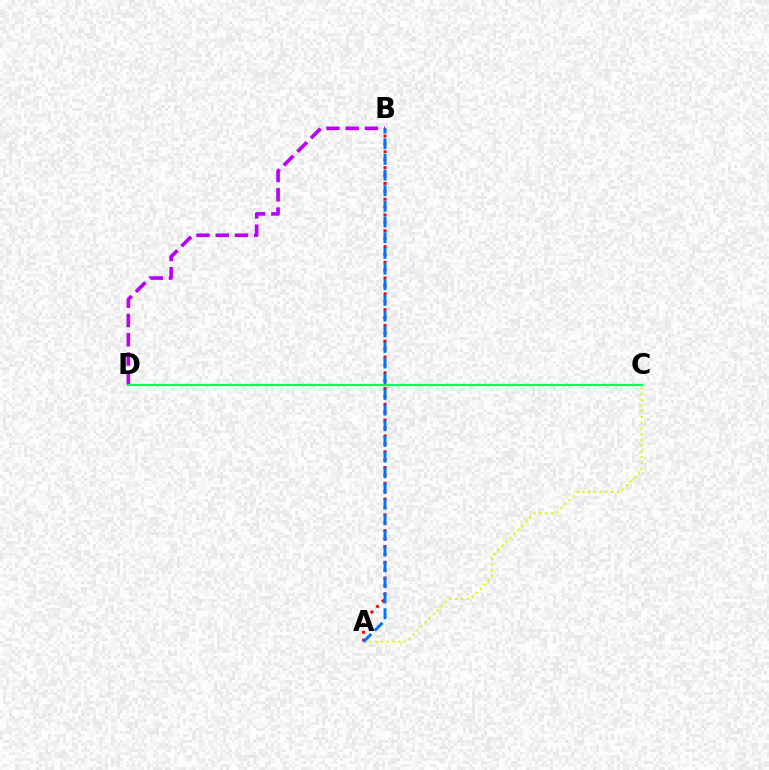{('A', 'C'): [{'color': '#d1ff00', 'line_style': 'dotted', 'thickness': 1.56}], ('A', 'B'): [{'color': '#ff0000', 'line_style': 'dotted', 'thickness': 2.14}, {'color': '#0074ff', 'line_style': 'dashed', 'thickness': 2.13}], ('B', 'D'): [{'color': '#b900ff', 'line_style': 'dashed', 'thickness': 2.62}], ('C', 'D'): [{'color': '#00ff5c', 'line_style': 'solid', 'thickness': 1.6}]}